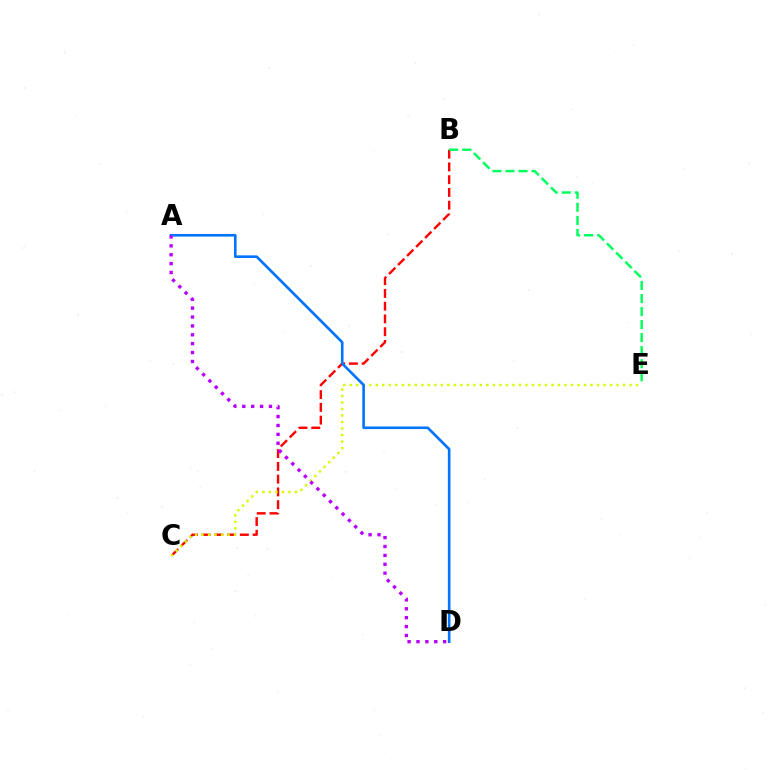{('B', 'C'): [{'color': '#ff0000', 'line_style': 'dashed', 'thickness': 1.73}], ('B', 'E'): [{'color': '#00ff5c', 'line_style': 'dashed', 'thickness': 1.77}], ('C', 'E'): [{'color': '#d1ff00', 'line_style': 'dotted', 'thickness': 1.77}], ('A', 'D'): [{'color': '#0074ff', 'line_style': 'solid', 'thickness': 1.89}, {'color': '#b900ff', 'line_style': 'dotted', 'thickness': 2.42}]}